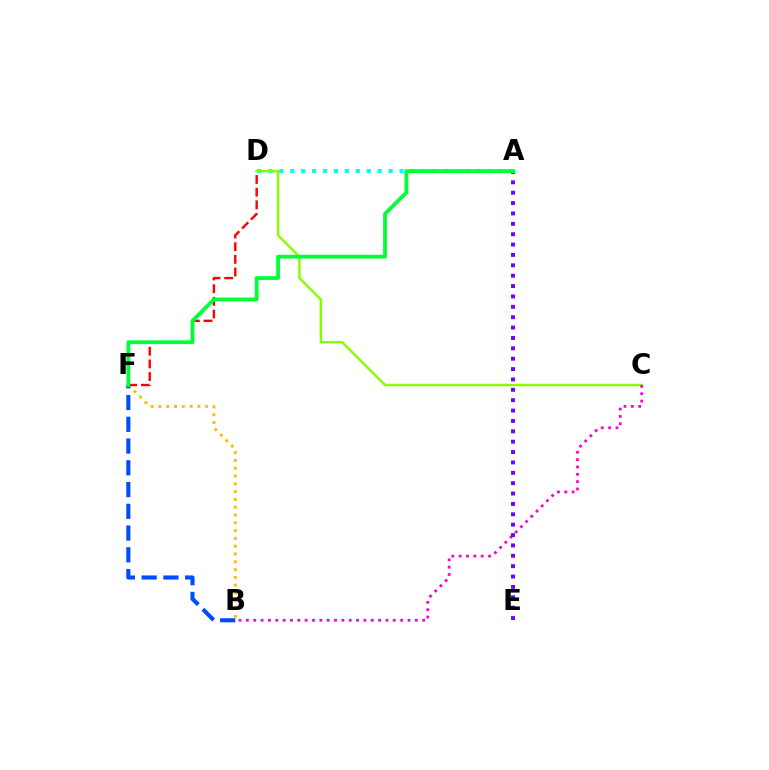{('A', 'D'): [{'color': '#00fff6', 'line_style': 'dotted', 'thickness': 2.97}], ('B', 'F'): [{'color': '#ffbd00', 'line_style': 'dotted', 'thickness': 2.12}, {'color': '#004bff', 'line_style': 'dashed', 'thickness': 2.96}], ('D', 'F'): [{'color': '#ff0000', 'line_style': 'dashed', 'thickness': 1.72}], ('C', 'D'): [{'color': '#84ff00', 'line_style': 'solid', 'thickness': 1.76}], ('B', 'C'): [{'color': '#ff00cf', 'line_style': 'dotted', 'thickness': 2.0}], ('A', 'E'): [{'color': '#7200ff', 'line_style': 'dotted', 'thickness': 2.82}], ('A', 'F'): [{'color': '#00ff39', 'line_style': 'solid', 'thickness': 2.72}]}